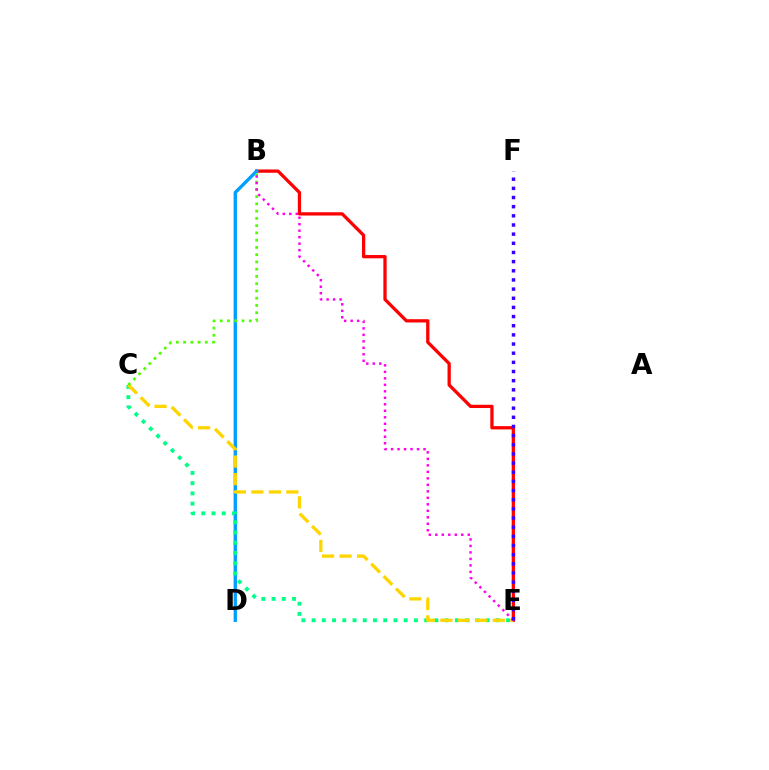{('B', 'E'): [{'color': '#ff0000', 'line_style': 'solid', 'thickness': 2.35}, {'color': '#ff00ed', 'line_style': 'dotted', 'thickness': 1.76}], ('B', 'D'): [{'color': '#009eff', 'line_style': 'solid', 'thickness': 2.4}], ('C', 'E'): [{'color': '#00ff86', 'line_style': 'dotted', 'thickness': 2.78}, {'color': '#ffd500', 'line_style': 'dashed', 'thickness': 2.37}], ('B', 'C'): [{'color': '#4fff00', 'line_style': 'dotted', 'thickness': 1.97}], ('E', 'F'): [{'color': '#3700ff', 'line_style': 'dotted', 'thickness': 2.49}]}